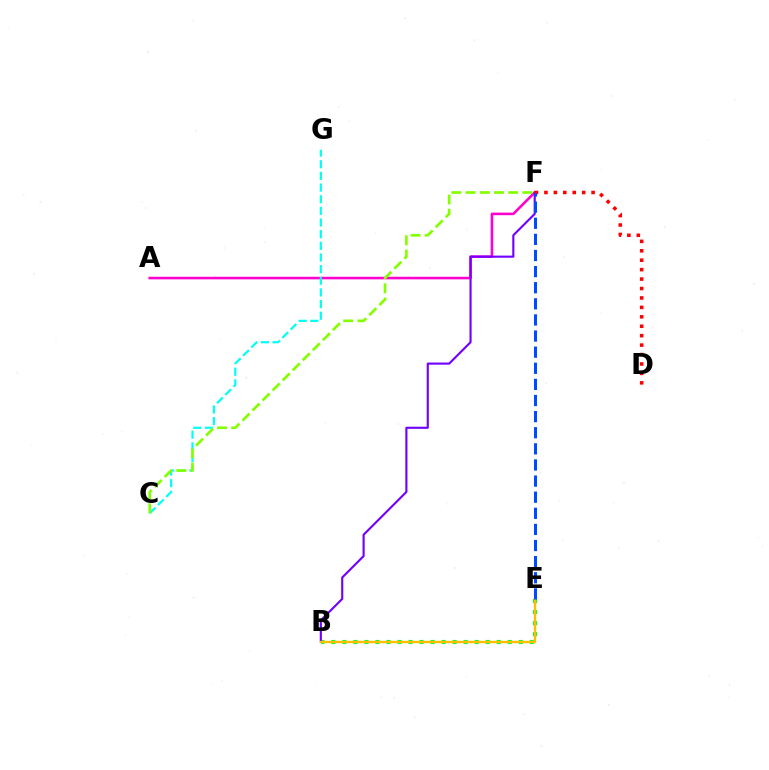{('A', 'F'): [{'color': '#ff00cf', 'line_style': 'solid', 'thickness': 1.85}], ('C', 'G'): [{'color': '#00fff6', 'line_style': 'dashed', 'thickness': 1.58}], ('B', 'E'): [{'color': '#00ff39', 'line_style': 'dotted', 'thickness': 3.0}, {'color': '#ffbd00', 'line_style': 'solid', 'thickness': 1.68}], ('B', 'F'): [{'color': '#7200ff', 'line_style': 'solid', 'thickness': 1.53}], ('D', 'F'): [{'color': '#ff0000', 'line_style': 'dotted', 'thickness': 2.56}], ('C', 'F'): [{'color': '#84ff00', 'line_style': 'dashed', 'thickness': 1.93}], ('E', 'F'): [{'color': '#004bff', 'line_style': 'dashed', 'thickness': 2.19}]}